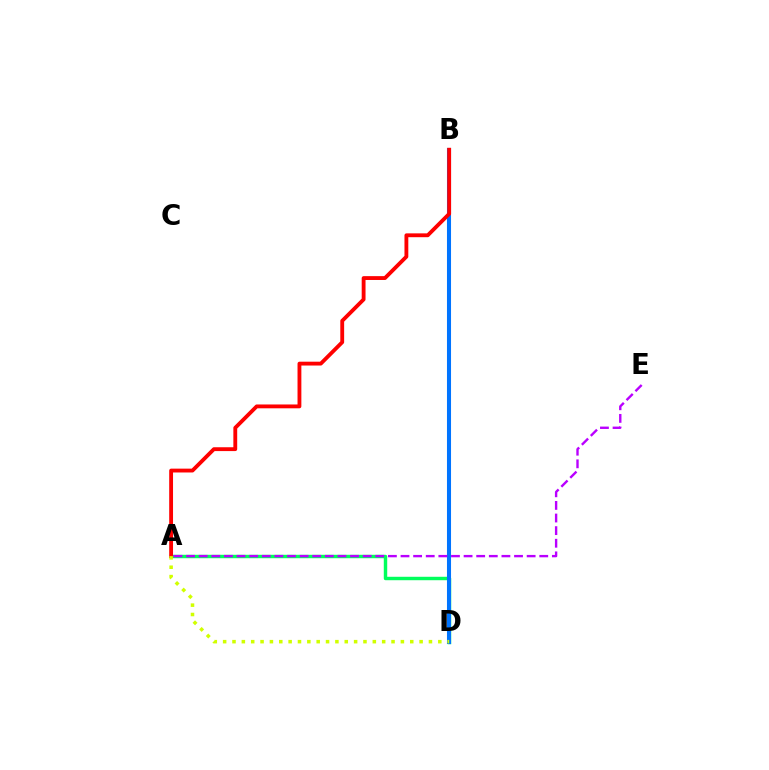{('A', 'D'): [{'color': '#00ff5c', 'line_style': 'solid', 'thickness': 2.48}, {'color': '#d1ff00', 'line_style': 'dotted', 'thickness': 2.54}], ('B', 'D'): [{'color': '#0074ff', 'line_style': 'solid', 'thickness': 2.93}], ('A', 'B'): [{'color': '#ff0000', 'line_style': 'solid', 'thickness': 2.76}], ('A', 'E'): [{'color': '#b900ff', 'line_style': 'dashed', 'thickness': 1.71}]}